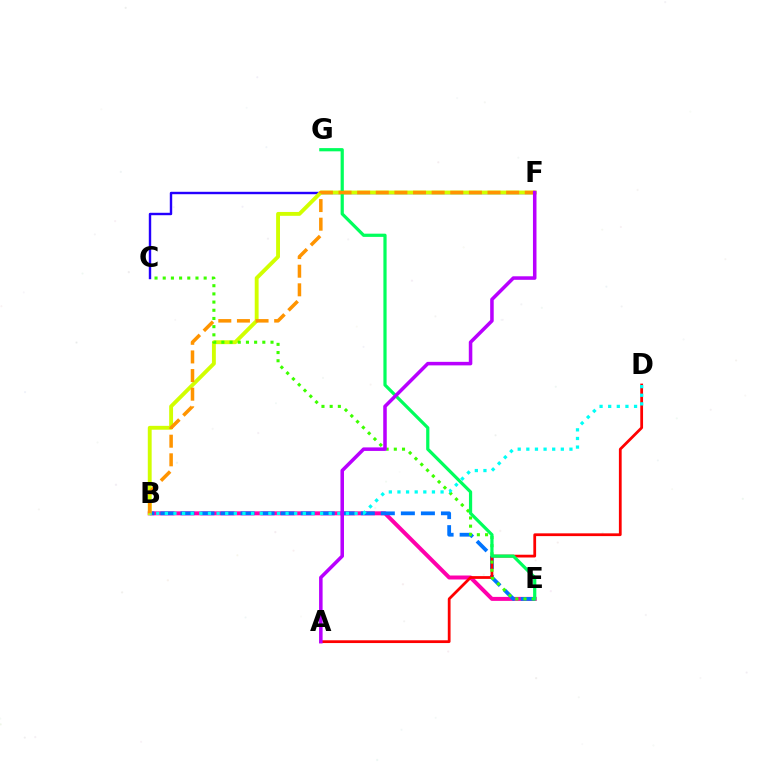{('B', 'E'): [{'color': '#ff00ac', 'line_style': 'solid', 'thickness': 2.87}, {'color': '#0074ff', 'line_style': 'dashed', 'thickness': 2.72}], ('C', 'F'): [{'color': '#2500ff', 'line_style': 'solid', 'thickness': 1.74}], ('A', 'D'): [{'color': '#ff0000', 'line_style': 'solid', 'thickness': 1.99}], ('B', 'F'): [{'color': '#d1ff00', 'line_style': 'solid', 'thickness': 2.79}, {'color': '#ff9400', 'line_style': 'dashed', 'thickness': 2.53}], ('C', 'E'): [{'color': '#3dff00', 'line_style': 'dotted', 'thickness': 2.22}], ('E', 'G'): [{'color': '#00ff5c', 'line_style': 'solid', 'thickness': 2.31}], ('B', 'D'): [{'color': '#00fff6', 'line_style': 'dotted', 'thickness': 2.34}], ('A', 'F'): [{'color': '#b900ff', 'line_style': 'solid', 'thickness': 2.54}]}